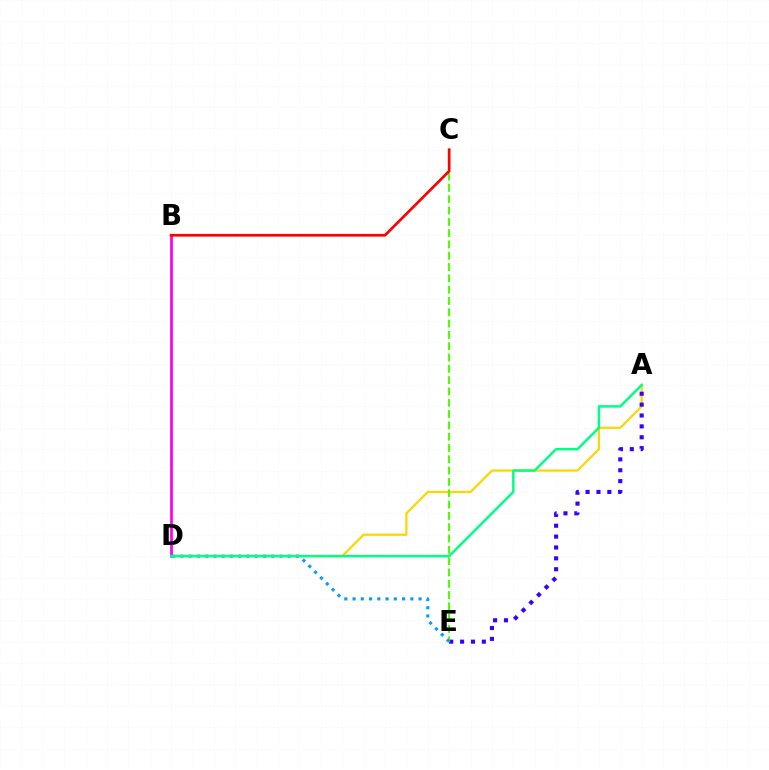{('B', 'D'): [{'color': '#ff00ed', 'line_style': 'solid', 'thickness': 1.97}], ('A', 'D'): [{'color': '#ffd500', 'line_style': 'solid', 'thickness': 1.59}, {'color': '#00ff86', 'line_style': 'solid', 'thickness': 1.78}], ('A', 'E'): [{'color': '#3700ff', 'line_style': 'dotted', 'thickness': 2.96}], ('C', 'E'): [{'color': '#4fff00', 'line_style': 'dashed', 'thickness': 1.54}], ('D', 'E'): [{'color': '#009eff', 'line_style': 'dotted', 'thickness': 2.24}], ('B', 'C'): [{'color': '#ff0000', 'line_style': 'solid', 'thickness': 1.95}]}